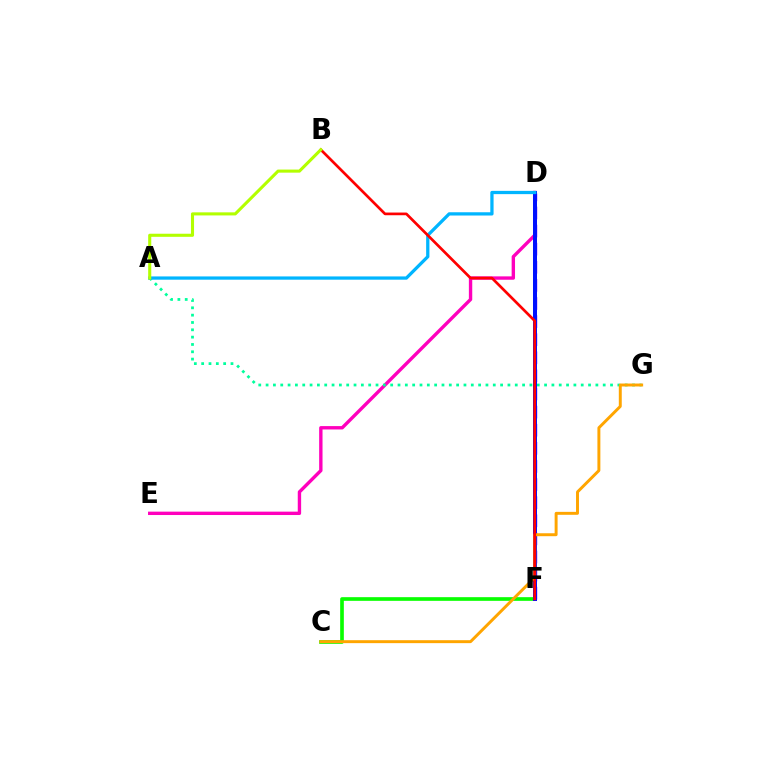{('D', 'F'): [{'color': '#9b00ff', 'line_style': 'dashed', 'thickness': 2.46}, {'color': '#0010ff', 'line_style': 'solid', 'thickness': 2.88}], ('D', 'E'): [{'color': '#ff00bd', 'line_style': 'solid', 'thickness': 2.43}], ('C', 'F'): [{'color': '#08ff00', 'line_style': 'solid', 'thickness': 2.64}], ('A', 'G'): [{'color': '#00ff9d', 'line_style': 'dotted', 'thickness': 1.99}], ('C', 'G'): [{'color': '#ffa500', 'line_style': 'solid', 'thickness': 2.12}], ('A', 'D'): [{'color': '#00b5ff', 'line_style': 'solid', 'thickness': 2.35}], ('B', 'F'): [{'color': '#ff0000', 'line_style': 'solid', 'thickness': 1.94}], ('A', 'B'): [{'color': '#b3ff00', 'line_style': 'solid', 'thickness': 2.22}]}